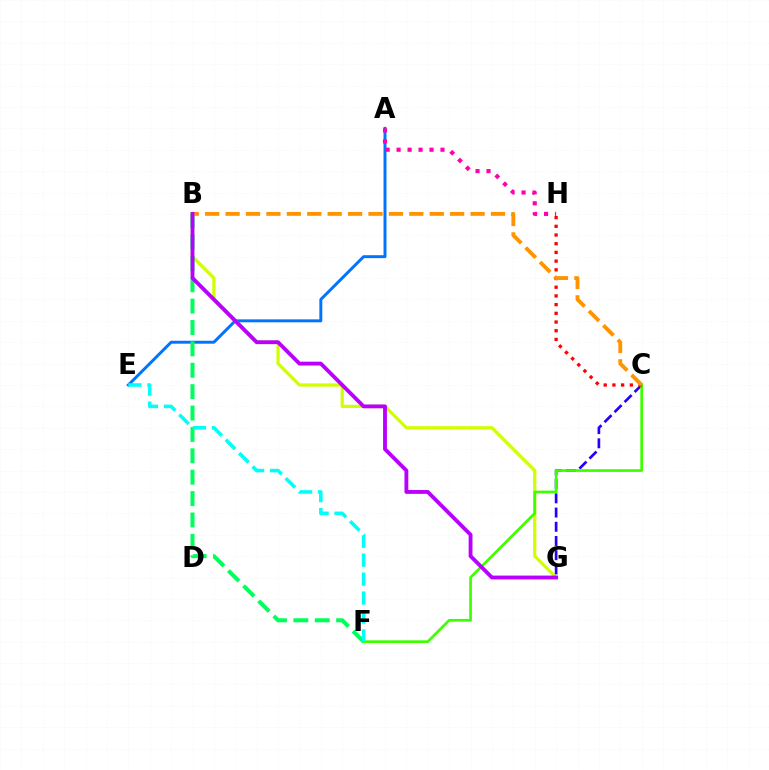{('A', 'E'): [{'color': '#0074ff', 'line_style': 'solid', 'thickness': 2.12}], ('B', 'G'): [{'color': '#d1ff00', 'line_style': 'solid', 'thickness': 2.33}, {'color': '#b900ff', 'line_style': 'solid', 'thickness': 2.77}], ('C', 'G'): [{'color': '#2500ff', 'line_style': 'dashed', 'thickness': 1.93}], ('C', 'F'): [{'color': '#3dff00', 'line_style': 'solid', 'thickness': 1.93}], ('B', 'F'): [{'color': '#00ff5c', 'line_style': 'dashed', 'thickness': 2.91}], ('A', 'H'): [{'color': '#ff00ac', 'line_style': 'dotted', 'thickness': 2.98}], ('C', 'H'): [{'color': '#ff0000', 'line_style': 'dotted', 'thickness': 2.36}], ('E', 'F'): [{'color': '#00fff6', 'line_style': 'dashed', 'thickness': 2.58}], ('B', 'C'): [{'color': '#ff9400', 'line_style': 'dashed', 'thickness': 2.77}]}